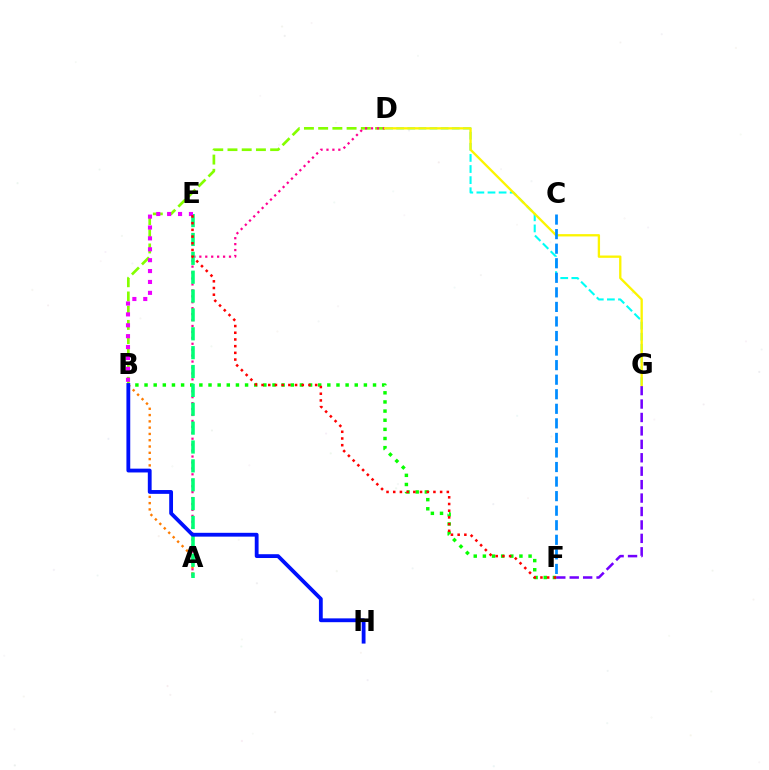{('B', 'D'): [{'color': '#84ff00', 'line_style': 'dashed', 'thickness': 1.93}], ('D', 'G'): [{'color': '#00fff6', 'line_style': 'dashed', 'thickness': 1.51}, {'color': '#fcf500', 'line_style': 'solid', 'thickness': 1.67}], ('A', 'D'): [{'color': '#ff0094', 'line_style': 'dotted', 'thickness': 1.61}], ('A', 'B'): [{'color': '#ff7c00', 'line_style': 'dotted', 'thickness': 1.71}], ('F', 'G'): [{'color': '#7200ff', 'line_style': 'dashed', 'thickness': 1.82}], ('B', 'F'): [{'color': '#08ff00', 'line_style': 'dotted', 'thickness': 2.48}], ('A', 'E'): [{'color': '#00ff74', 'line_style': 'dashed', 'thickness': 2.56}], ('B', 'H'): [{'color': '#0010ff', 'line_style': 'solid', 'thickness': 2.74}], ('B', 'E'): [{'color': '#ee00ff', 'line_style': 'dotted', 'thickness': 2.96}], ('C', 'F'): [{'color': '#008cff', 'line_style': 'dashed', 'thickness': 1.98}], ('E', 'F'): [{'color': '#ff0000', 'line_style': 'dotted', 'thickness': 1.82}]}